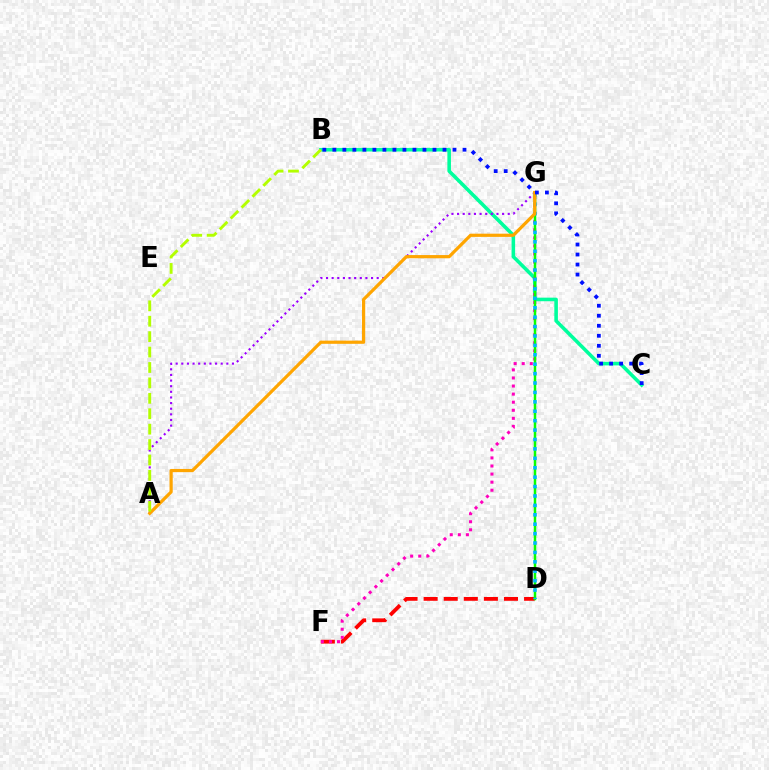{('B', 'C'): [{'color': '#00ff9d', 'line_style': 'solid', 'thickness': 2.57}, {'color': '#0010ff', 'line_style': 'dotted', 'thickness': 2.72}], ('A', 'G'): [{'color': '#9b00ff', 'line_style': 'dotted', 'thickness': 1.53}, {'color': '#ffa500', 'line_style': 'solid', 'thickness': 2.3}], ('D', 'F'): [{'color': '#ff0000', 'line_style': 'dashed', 'thickness': 2.73}], ('F', 'G'): [{'color': '#ff00bd', 'line_style': 'dotted', 'thickness': 2.19}], ('D', 'G'): [{'color': '#08ff00', 'line_style': 'solid', 'thickness': 1.79}, {'color': '#00b5ff', 'line_style': 'dotted', 'thickness': 2.56}], ('A', 'B'): [{'color': '#b3ff00', 'line_style': 'dashed', 'thickness': 2.09}]}